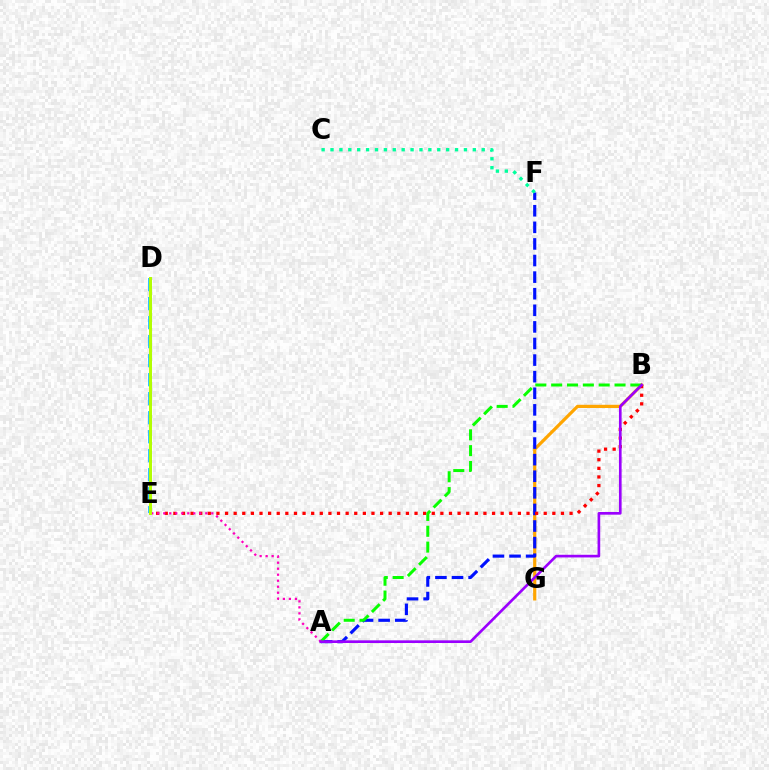{('B', 'G'): [{'color': '#ffa500', 'line_style': 'solid', 'thickness': 2.3}], ('D', 'E'): [{'color': '#00b5ff', 'line_style': 'dashed', 'thickness': 2.58}, {'color': '#b3ff00', 'line_style': 'solid', 'thickness': 2.13}], ('A', 'F'): [{'color': '#0010ff', 'line_style': 'dashed', 'thickness': 2.25}], ('B', 'E'): [{'color': '#ff0000', 'line_style': 'dotted', 'thickness': 2.34}], ('C', 'F'): [{'color': '#00ff9d', 'line_style': 'dotted', 'thickness': 2.42}], ('A', 'B'): [{'color': '#08ff00', 'line_style': 'dashed', 'thickness': 2.15}, {'color': '#9b00ff', 'line_style': 'solid', 'thickness': 1.92}], ('A', 'E'): [{'color': '#ff00bd', 'line_style': 'dotted', 'thickness': 1.63}]}